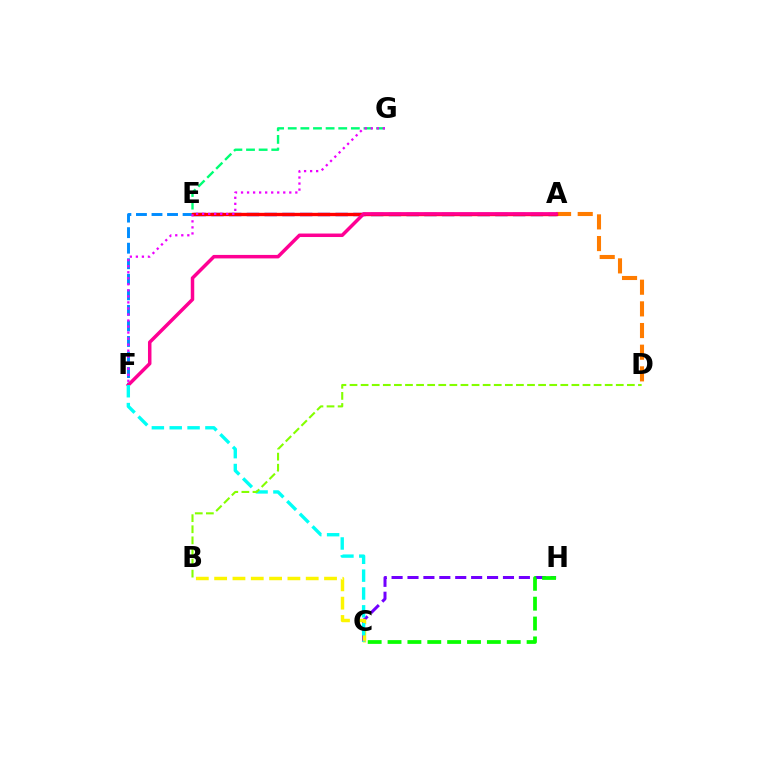{('C', 'H'): [{'color': '#7200ff', 'line_style': 'dashed', 'thickness': 2.16}, {'color': '#08ff00', 'line_style': 'dashed', 'thickness': 2.7}], ('E', 'F'): [{'color': '#008cff', 'line_style': 'dashed', 'thickness': 2.11}], ('A', 'E'): [{'color': '#0010ff', 'line_style': 'dashed', 'thickness': 2.41}, {'color': '#ff0000', 'line_style': 'solid', 'thickness': 2.41}], ('B', 'C'): [{'color': '#fcf500', 'line_style': 'dashed', 'thickness': 2.49}], ('E', 'G'): [{'color': '#00ff74', 'line_style': 'dashed', 'thickness': 1.71}], ('A', 'D'): [{'color': '#ff7c00', 'line_style': 'dashed', 'thickness': 2.94}], ('F', 'G'): [{'color': '#ee00ff', 'line_style': 'dotted', 'thickness': 1.64}], ('A', 'F'): [{'color': '#ff0094', 'line_style': 'solid', 'thickness': 2.52}], ('C', 'F'): [{'color': '#00fff6', 'line_style': 'dashed', 'thickness': 2.43}], ('B', 'D'): [{'color': '#84ff00', 'line_style': 'dashed', 'thickness': 1.51}]}